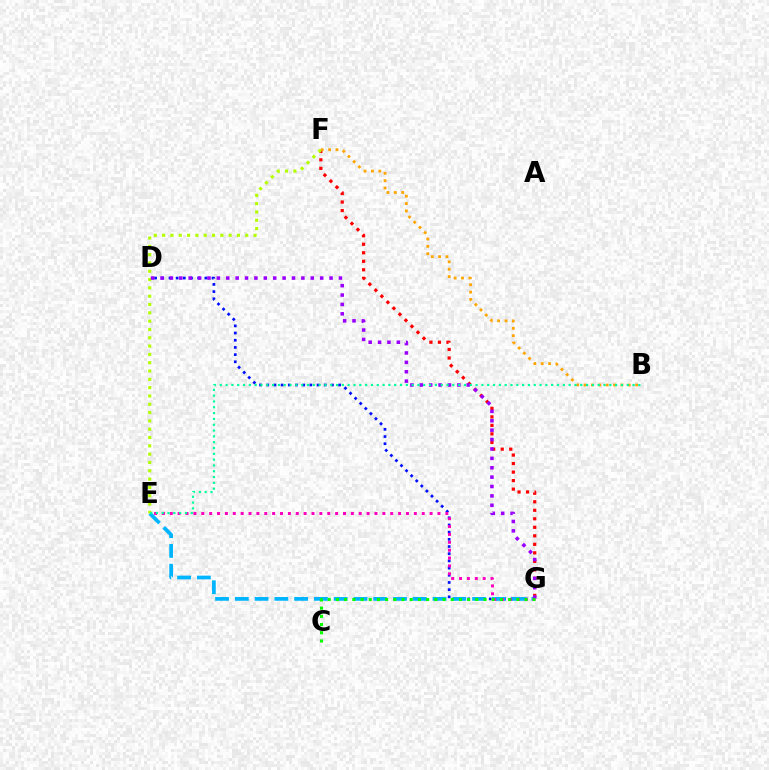{('D', 'G'): [{'color': '#0010ff', 'line_style': 'dotted', 'thickness': 1.95}, {'color': '#9b00ff', 'line_style': 'dotted', 'thickness': 2.55}], ('F', 'G'): [{'color': '#ff0000', 'line_style': 'dotted', 'thickness': 2.31}], ('E', 'G'): [{'color': '#00b5ff', 'line_style': 'dashed', 'thickness': 2.69}, {'color': '#ff00bd', 'line_style': 'dotted', 'thickness': 2.14}], ('E', 'F'): [{'color': '#b3ff00', 'line_style': 'dotted', 'thickness': 2.26}], ('B', 'F'): [{'color': '#ffa500', 'line_style': 'dotted', 'thickness': 2.01}], ('C', 'G'): [{'color': '#08ff00', 'line_style': 'dotted', 'thickness': 2.23}], ('B', 'E'): [{'color': '#00ff9d', 'line_style': 'dotted', 'thickness': 1.58}]}